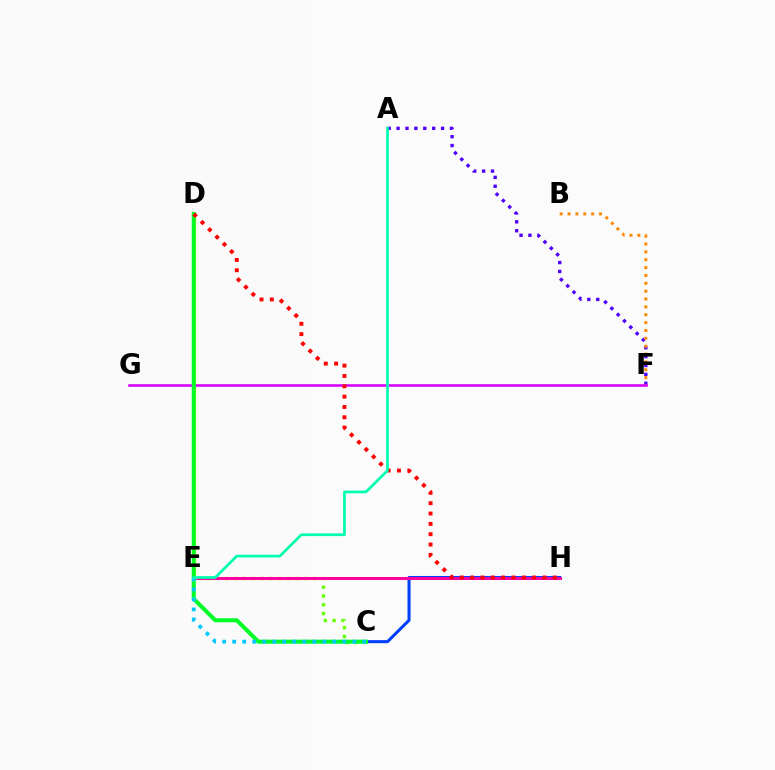{('A', 'F'): [{'color': '#4f00ff', 'line_style': 'dotted', 'thickness': 2.42}], ('B', 'F'): [{'color': '#ff8800', 'line_style': 'dotted', 'thickness': 2.14}], ('C', 'H'): [{'color': '#003fff', 'line_style': 'solid', 'thickness': 2.2}], ('C', 'E'): [{'color': '#66ff00', 'line_style': 'dotted', 'thickness': 2.39}, {'color': '#00c7ff', 'line_style': 'dotted', 'thickness': 2.72}], ('E', 'H'): [{'color': '#ff00a0', 'line_style': 'solid', 'thickness': 2.16}], ('D', 'E'): [{'color': '#eeff00', 'line_style': 'solid', 'thickness': 2.41}], ('F', 'G'): [{'color': '#d600ff', 'line_style': 'solid', 'thickness': 1.86}], ('C', 'D'): [{'color': '#00ff27', 'line_style': 'solid', 'thickness': 2.91}], ('D', 'H'): [{'color': '#ff0000', 'line_style': 'dotted', 'thickness': 2.81}], ('A', 'E'): [{'color': '#00ffaf', 'line_style': 'solid', 'thickness': 1.97}]}